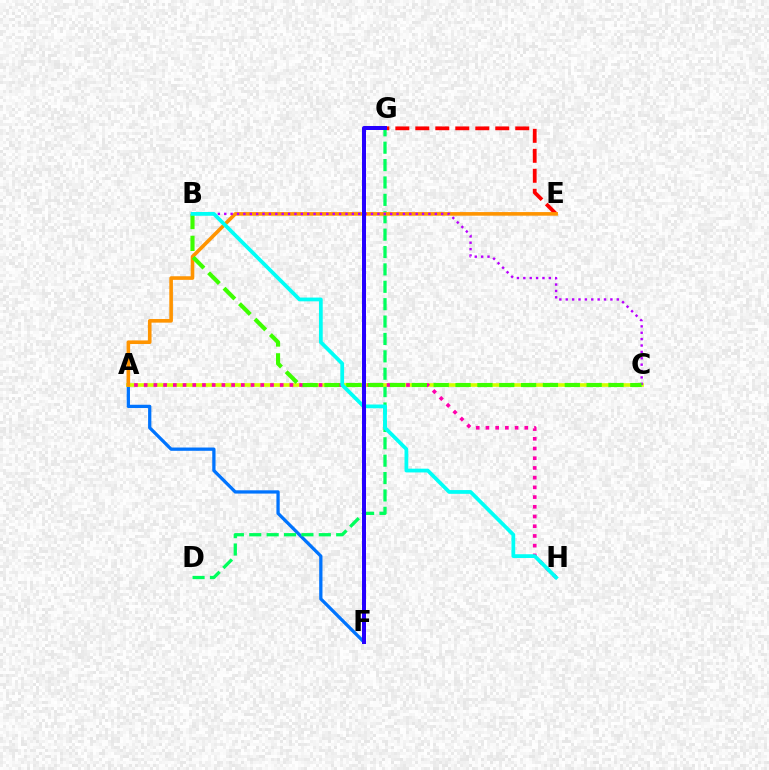{('E', 'G'): [{'color': '#ff0000', 'line_style': 'dashed', 'thickness': 2.72}], ('A', 'F'): [{'color': '#0074ff', 'line_style': 'solid', 'thickness': 2.36}], ('D', 'G'): [{'color': '#00ff5c', 'line_style': 'dashed', 'thickness': 2.36}], ('A', 'C'): [{'color': '#d1ff00', 'line_style': 'solid', 'thickness': 2.63}], ('A', 'E'): [{'color': '#ff9400', 'line_style': 'solid', 'thickness': 2.6}], ('A', 'H'): [{'color': '#ff00ac', 'line_style': 'dotted', 'thickness': 2.64}], ('B', 'C'): [{'color': '#b900ff', 'line_style': 'dotted', 'thickness': 1.73}, {'color': '#3dff00', 'line_style': 'dashed', 'thickness': 2.97}], ('B', 'H'): [{'color': '#00fff6', 'line_style': 'solid', 'thickness': 2.7}], ('F', 'G'): [{'color': '#2500ff', 'line_style': 'solid', 'thickness': 2.88}]}